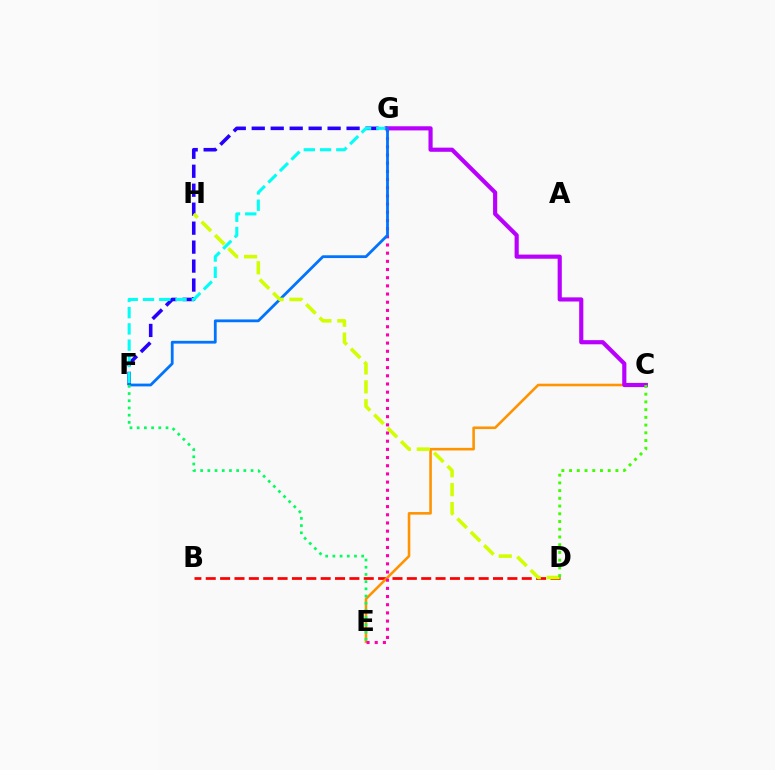{('B', 'D'): [{'color': '#ff0000', 'line_style': 'dashed', 'thickness': 1.95}], ('C', 'E'): [{'color': '#ff9400', 'line_style': 'solid', 'thickness': 1.86}], ('E', 'G'): [{'color': '#ff00ac', 'line_style': 'dotted', 'thickness': 2.22}], ('F', 'G'): [{'color': '#2500ff', 'line_style': 'dashed', 'thickness': 2.58}, {'color': '#00fff6', 'line_style': 'dashed', 'thickness': 2.21}, {'color': '#0074ff', 'line_style': 'solid', 'thickness': 2.01}], ('C', 'G'): [{'color': '#b900ff', 'line_style': 'solid', 'thickness': 2.99}], ('E', 'F'): [{'color': '#00ff5c', 'line_style': 'dotted', 'thickness': 1.96}], ('D', 'H'): [{'color': '#d1ff00', 'line_style': 'dashed', 'thickness': 2.57}], ('C', 'D'): [{'color': '#3dff00', 'line_style': 'dotted', 'thickness': 2.1}]}